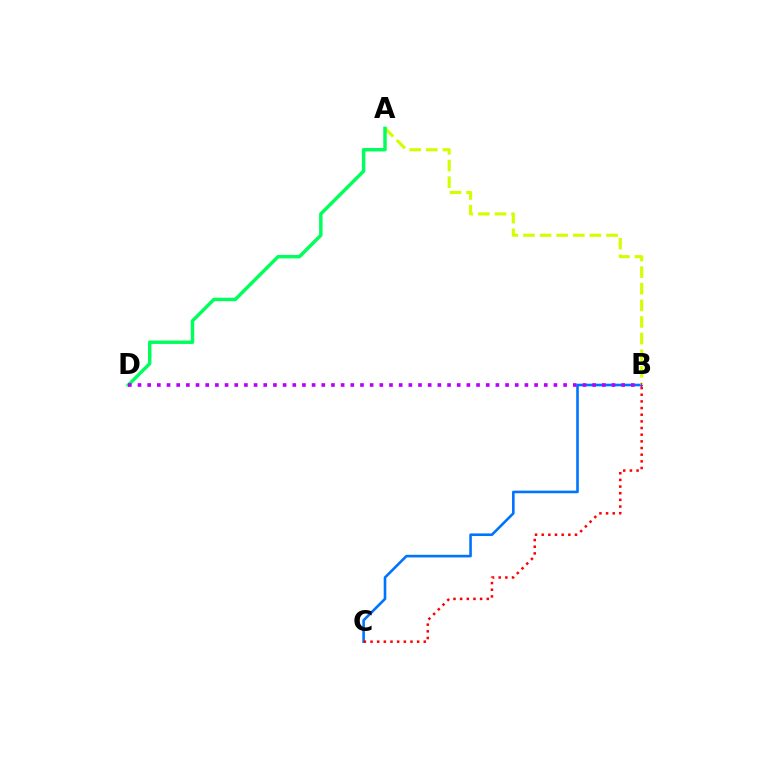{('B', 'C'): [{'color': '#0074ff', 'line_style': 'solid', 'thickness': 1.88}, {'color': '#ff0000', 'line_style': 'dotted', 'thickness': 1.81}], ('A', 'B'): [{'color': '#d1ff00', 'line_style': 'dashed', 'thickness': 2.26}], ('A', 'D'): [{'color': '#00ff5c', 'line_style': 'solid', 'thickness': 2.48}], ('B', 'D'): [{'color': '#b900ff', 'line_style': 'dotted', 'thickness': 2.63}]}